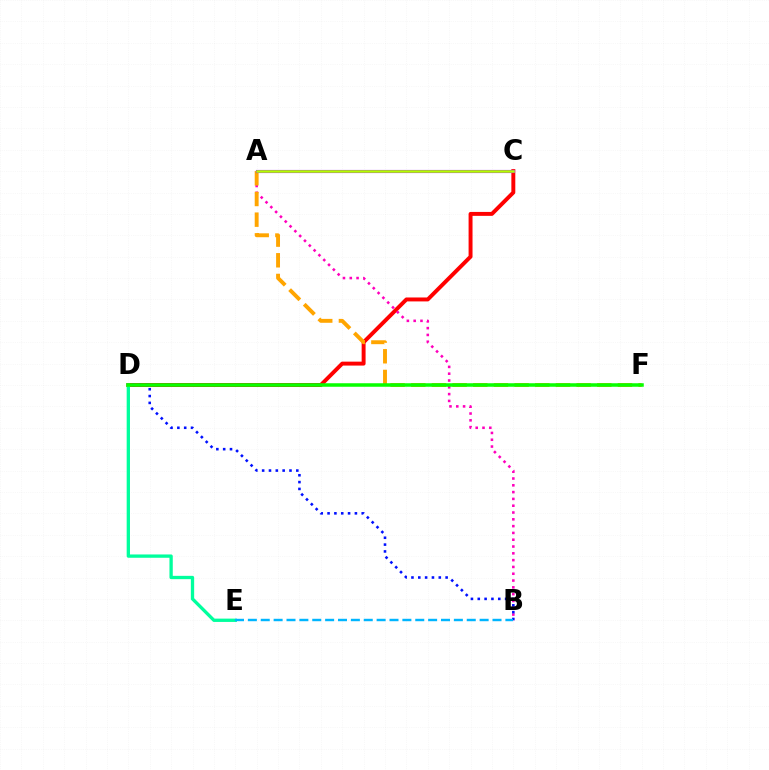{('C', 'D'): [{'color': '#ff0000', 'line_style': 'solid', 'thickness': 2.83}], ('D', 'E'): [{'color': '#00ff9d', 'line_style': 'solid', 'thickness': 2.39}], ('A', 'B'): [{'color': '#ff00bd', 'line_style': 'dotted', 'thickness': 1.85}], ('B', 'D'): [{'color': '#0010ff', 'line_style': 'dotted', 'thickness': 1.86}], ('A', 'F'): [{'color': '#ffa500', 'line_style': 'dashed', 'thickness': 2.81}], ('B', 'E'): [{'color': '#00b5ff', 'line_style': 'dashed', 'thickness': 1.75}], ('A', 'C'): [{'color': '#9b00ff', 'line_style': 'solid', 'thickness': 2.25}, {'color': '#b3ff00', 'line_style': 'solid', 'thickness': 1.81}], ('D', 'F'): [{'color': '#08ff00', 'line_style': 'solid', 'thickness': 2.53}]}